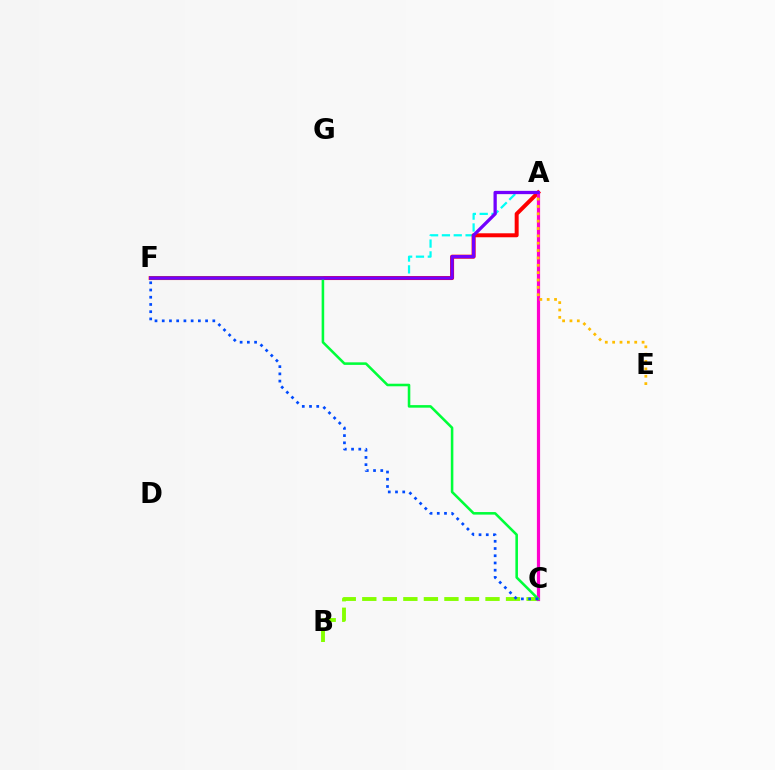{('A', 'F'): [{'color': '#00fff6', 'line_style': 'dashed', 'thickness': 1.61}, {'color': '#ff0000', 'line_style': 'solid', 'thickness': 2.87}, {'color': '#7200ff', 'line_style': 'solid', 'thickness': 2.36}], ('B', 'C'): [{'color': '#84ff00', 'line_style': 'dashed', 'thickness': 2.79}], ('A', 'C'): [{'color': '#ff00cf', 'line_style': 'solid', 'thickness': 2.3}], ('A', 'E'): [{'color': '#ffbd00', 'line_style': 'dotted', 'thickness': 2.0}], ('C', 'F'): [{'color': '#00ff39', 'line_style': 'solid', 'thickness': 1.84}, {'color': '#004bff', 'line_style': 'dotted', 'thickness': 1.96}]}